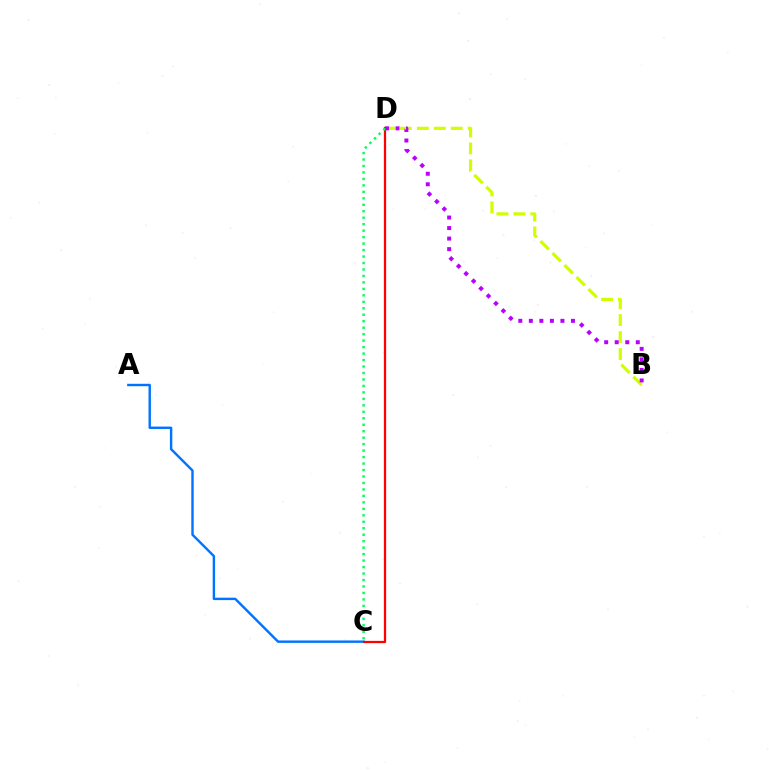{('A', 'C'): [{'color': '#0074ff', 'line_style': 'solid', 'thickness': 1.74}], ('C', 'D'): [{'color': '#ff0000', 'line_style': 'solid', 'thickness': 1.62}, {'color': '#00ff5c', 'line_style': 'dotted', 'thickness': 1.76}], ('B', 'D'): [{'color': '#d1ff00', 'line_style': 'dashed', 'thickness': 2.3}, {'color': '#b900ff', 'line_style': 'dotted', 'thickness': 2.86}]}